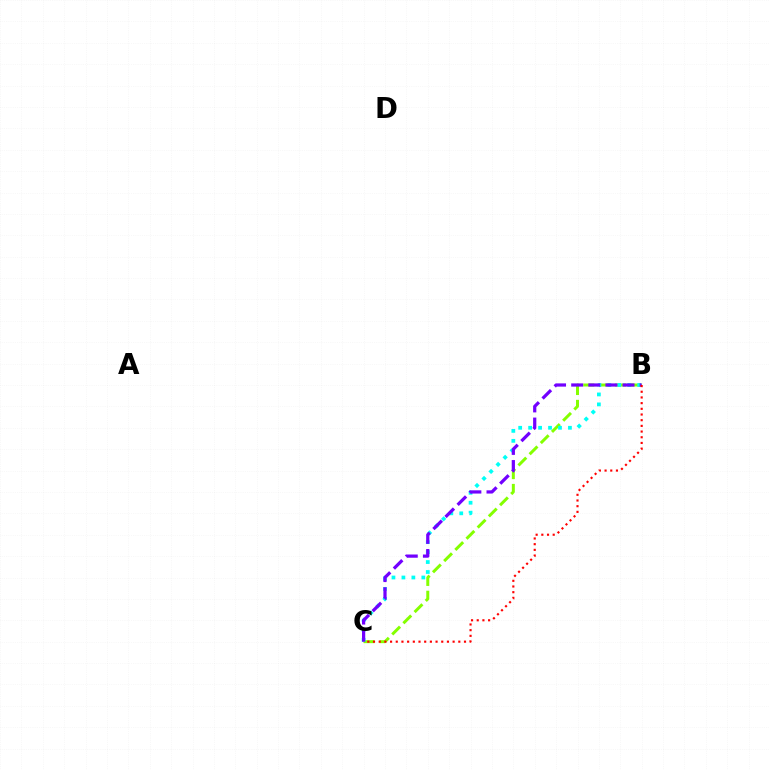{('B', 'C'): [{'color': '#84ff00', 'line_style': 'dashed', 'thickness': 2.15}, {'color': '#00fff6', 'line_style': 'dotted', 'thickness': 2.7}, {'color': '#7200ff', 'line_style': 'dashed', 'thickness': 2.33}, {'color': '#ff0000', 'line_style': 'dotted', 'thickness': 1.54}]}